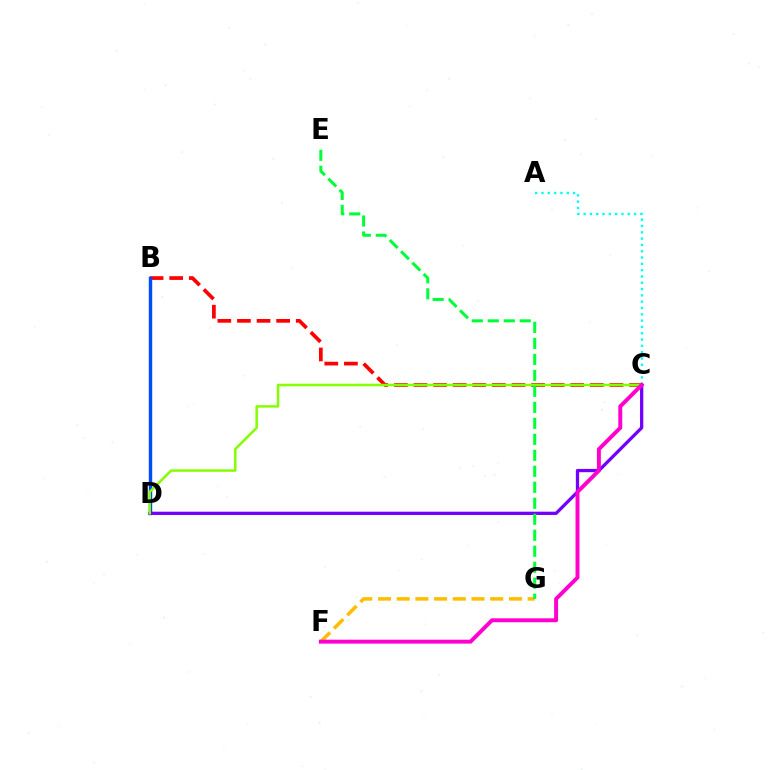{('B', 'C'): [{'color': '#ff0000', 'line_style': 'dashed', 'thickness': 2.66}], ('B', 'D'): [{'color': '#004bff', 'line_style': 'solid', 'thickness': 2.46}], ('F', 'G'): [{'color': '#ffbd00', 'line_style': 'dashed', 'thickness': 2.54}], ('C', 'D'): [{'color': '#7200ff', 'line_style': 'solid', 'thickness': 2.36}, {'color': '#84ff00', 'line_style': 'solid', 'thickness': 1.8}], ('A', 'C'): [{'color': '#00fff6', 'line_style': 'dotted', 'thickness': 1.71}], ('C', 'F'): [{'color': '#ff00cf', 'line_style': 'solid', 'thickness': 2.84}], ('E', 'G'): [{'color': '#00ff39', 'line_style': 'dashed', 'thickness': 2.17}]}